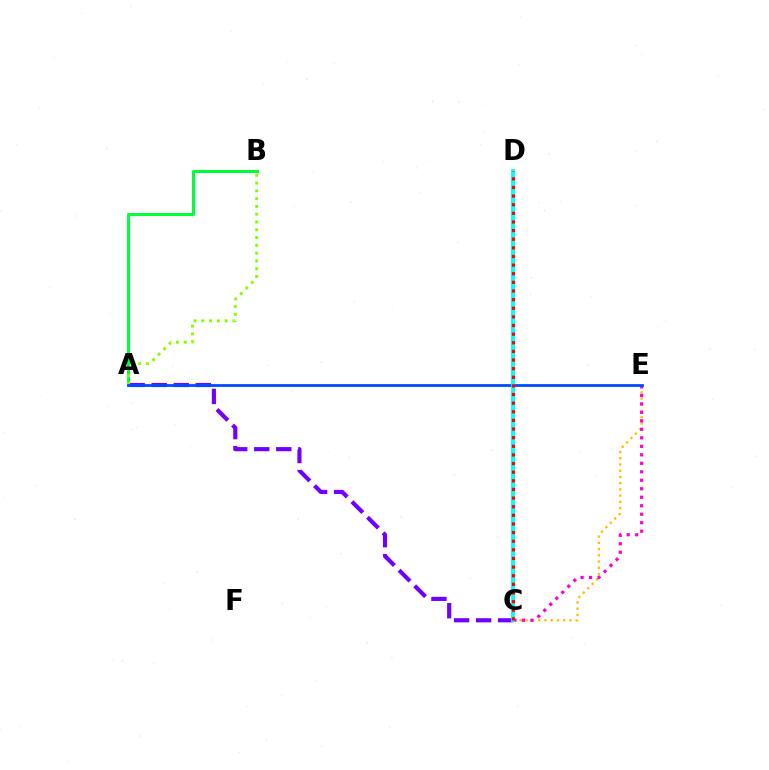{('A', 'C'): [{'color': '#7200ff', 'line_style': 'dashed', 'thickness': 2.99}], ('C', 'E'): [{'color': '#ffbd00', 'line_style': 'dotted', 'thickness': 1.69}, {'color': '#ff00cf', 'line_style': 'dotted', 'thickness': 2.31}], ('A', 'B'): [{'color': '#00ff39', 'line_style': 'solid', 'thickness': 2.18}, {'color': '#84ff00', 'line_style': 'dotted', 'thickness': 2.12}], ('A', 'E'): [{'color': '#004bff', 'line_style': 'solid', 'thickness': 2.0}], ('C', 'D'): [{'color': '#00fff6', 'line_style': 'solid', 'thickness': 2.77}, {'color': '#ff0000', 'line_style': 'dotted', 'thickness': 2.34}]}